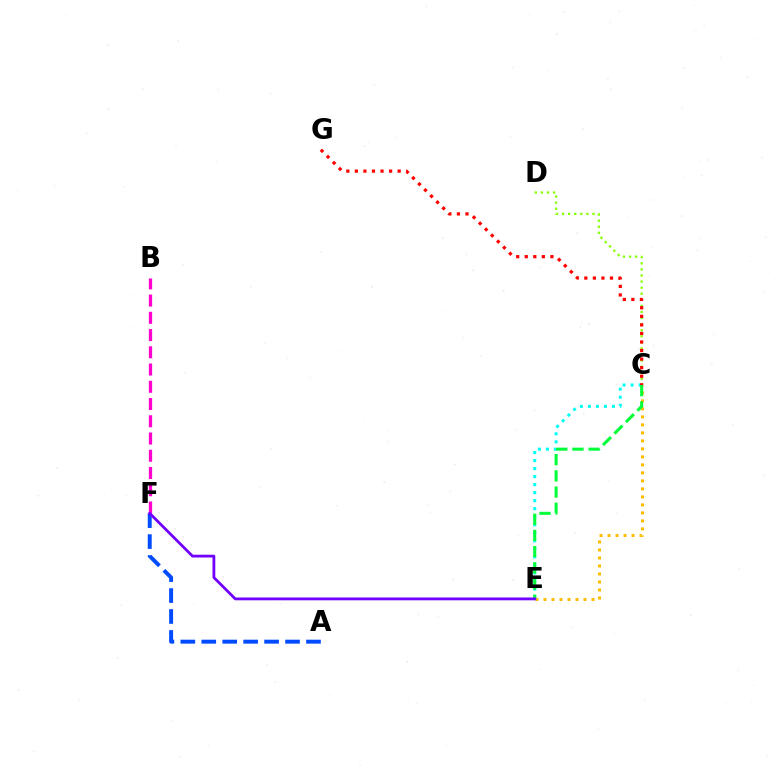{('B', 'F'): [{'color': '#ff00cf', 'line_style': 'dashed', 'thickness': 2.34}], ('A', 'F'): [{'color': '#004bff', 'line_style': 'dashed', 'thickness': 2.85}], ('C', 'D'): [{'color': '#84ff00', 'line_style': 'dotted', 'thickness': 1.65}], ('C', 'E'): [{'color': '#ffbd00', 'line_style': 'dotted', 'thickness': 2.17}, {'color': '#00fff6', 'line_style': 'dotted', 'thickness': 2.18}, {'color': '#00ff39', 'line_style': 'dashed', 'thickness': 2.2}], ('C', 'G'): [{'color': '#ff0000', 'line_style': 'dotted', 'thickness': 2.32}], ('E', 'F'): [{'color': '#7200ff', 'line_style': 'solid', 'thickness': 2.02}]}